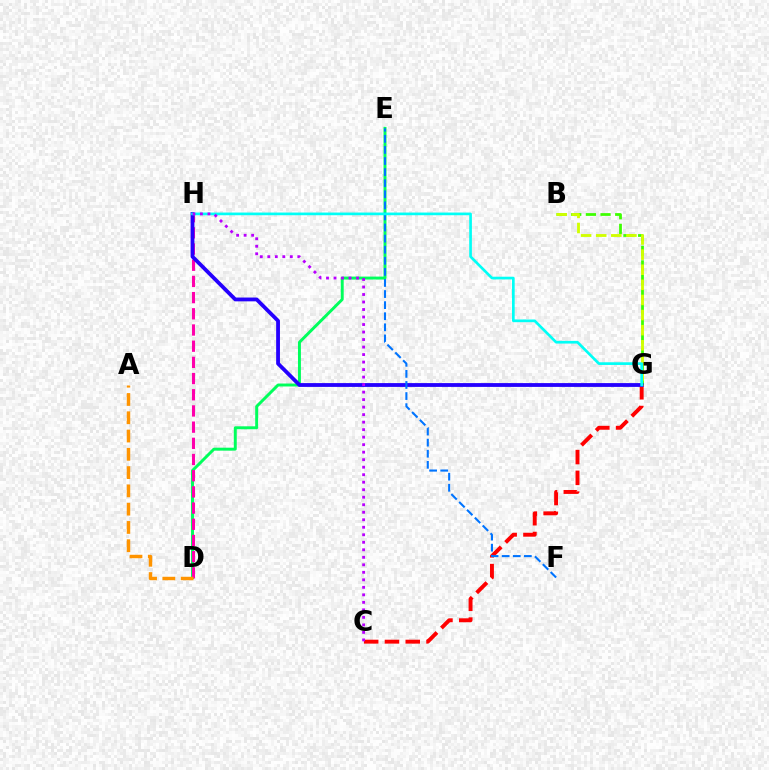{('C', 'G'): [{'color': '#ff0000', 'line_style': 'dashed', 'thickness': 2.82}], ('D', 'E'): [{'color': '#00ff5c', 'line_style': 'solid', 'thickness': 2.12}], ('B', 'G'): [{'color': '#3dff00', 'line_style': 'dashed', 'thickness': 1.99}, {'color': '#d1ff00', 'line_style': 'dashed', 'thickness': 2.05}], ('D', 'H'): [{'color': '#ff00ac', 'line_style': 'dashed', 'thickness': 2.2}], ('G', 'H'): [{'color': '#2500ff', 'line_style': 'solid', 'thickness': 2.74}, {'color': '#00fff6', 'line_style': 'solid', 'thickness': 1.93}], ('E', 'F'): [{'color': '#0074ff', 'line_style': 'dashed', 'thickness': 1.51}], ('C', 'H'): [{'color': '#b900ff', 'line_style': 'dotted', 'thickness': 2.04}], ('A', 'D'): [{'color': '#ff9400', 'line_style': 'dashed', 'thickness': 2.48}]}